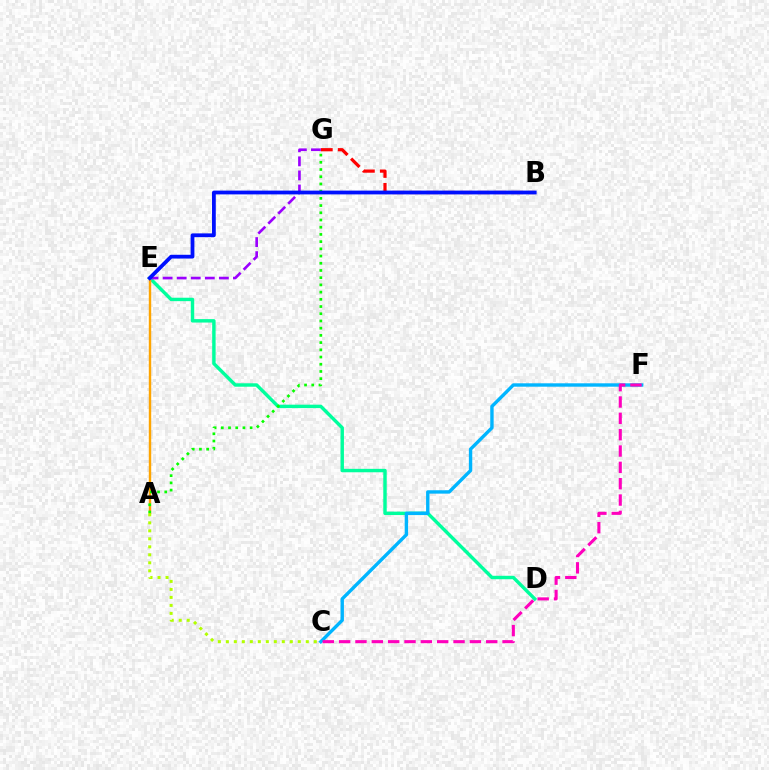{('D', 'E'): [{'color': '#00ff9d', 'line_style': 'solid', 'thickness': 2.47}], ('A', 'E'): [{'color': '#ffa500', 'line_style': 'solid', 'thickness': 1.74}], ('B', 'G'): [{'color': '#ff0000', 'line_style': 'dashed', 'thickness': 2.31}], ('A', 'G'): [{'color': '#08ff00', 'line_style': 'dotted', 'thickness': 1.96}], ('C', 'F'): [{'color': '#00b5ff', 'line_style': 'solid', 'thickness': 2.44}, {'color': '#ff00bd', 'line_style': 'dashed', 'thickness': 2.22}], ('E', 'G'): [{'color': '#9b00ff', 'line_style': 'dashed', 'thickness': 1.91}], ('B', 'E'): [{'color': '#0010ff', 'line_style': 'solid', 'thickness': 2.72}], ('A', 'C'): [{'color': '#b3ff00', 'line_style': 'dotted', 'thickness': 2.17}]}